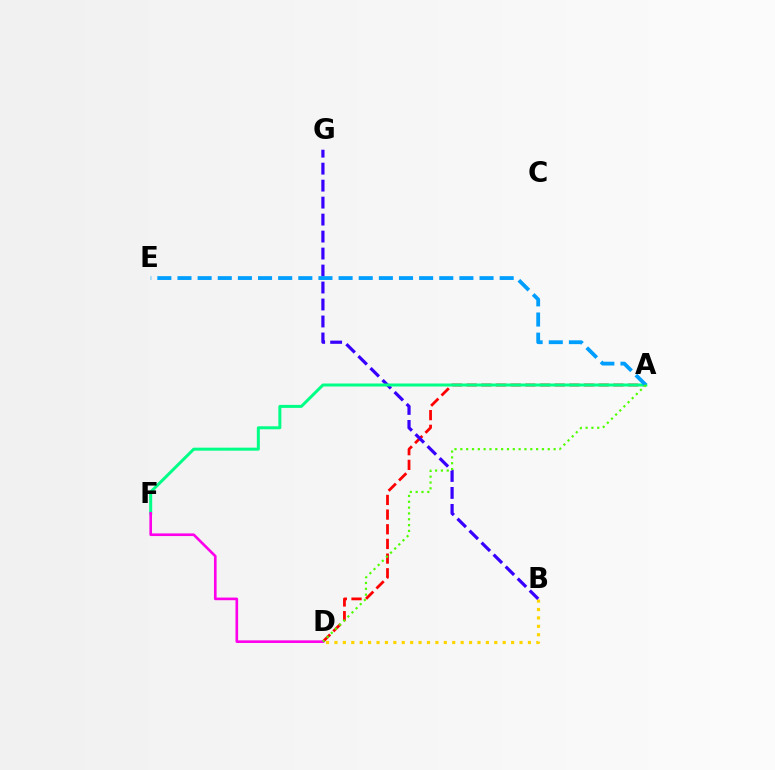{('B', 'D'): [{'color': '#ffd500', 'line_style': 'dotted', 'thickness': 2.29}], ('A', 'D'): [{'color': '#ff0000', 'line_style': 'dashed', 'thickness': 1.99}, {'color': '#4fff00', 'line_style': 'dotted', 'thickness': 1.58}], ('B', 'G'): [{'color': '#3700ff', 'line_style': 'dashed', 'thickness': 2.31}], ('A', 'F'): [{'color': '#00ff86', 'line_style': 'solid', 'thickness': 2.16}], ('D', 'F'): [{'color': '#ff00ed', 'line_style': 'solid', 'thickness': 1.9}], ('A', 'E'): [{'color': '#009eff', 'line_style': 'dashed', 'thickness': 2.74}]}